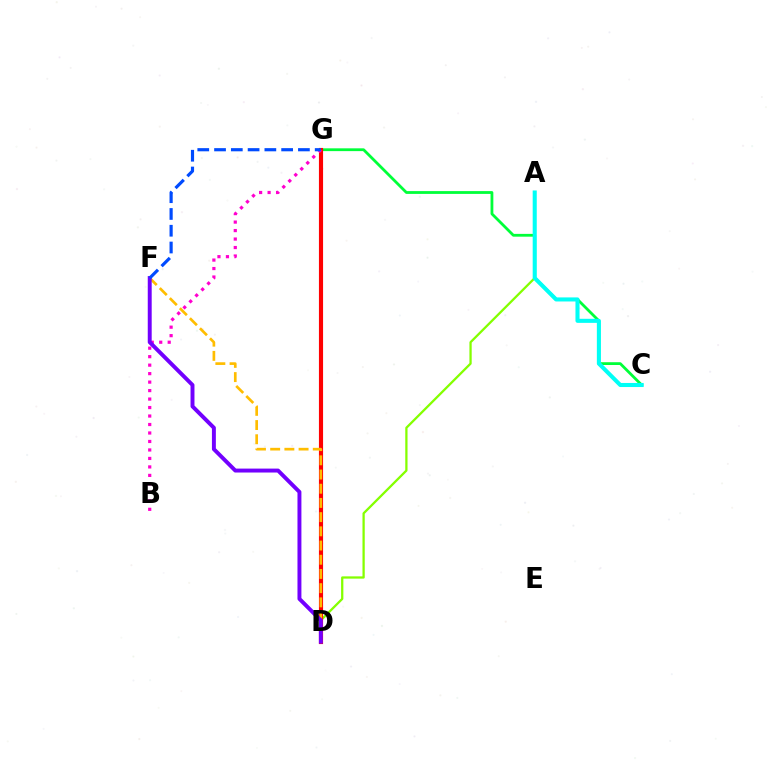{('C', 'G'): [{'color': '#00ff39', 'line_style': 'solid', 'thickness': 2.01}], ('A', 'D'): [{'color': '#84ff00', 'line_style': 'solid', 'thickness': 1.64}], ('D', 'G'): [{'color': '#ff0000', 'line_style': 'solid', 'thickness': 2.98}], ('D', 'F'): [{'color': '#ffbd00', 'line_style': 'dashed', 'thickness': 1.93}, {'color': '#7200ff', 'line_style': 'solid', 'thickness': 2.83}], ('A', 'C'): [{'color': '#00fff6', 'line_style': 'solid', 'thickness': 2.93}], ('B', 'G'): [{'color': '#ff00cf', 'line_style': 'dotted', 'thickness': 2.3}], ('F', 'G'): [{'color': '#004bff', 'line_style': 'dashed', 'thickness': 2.28}]}